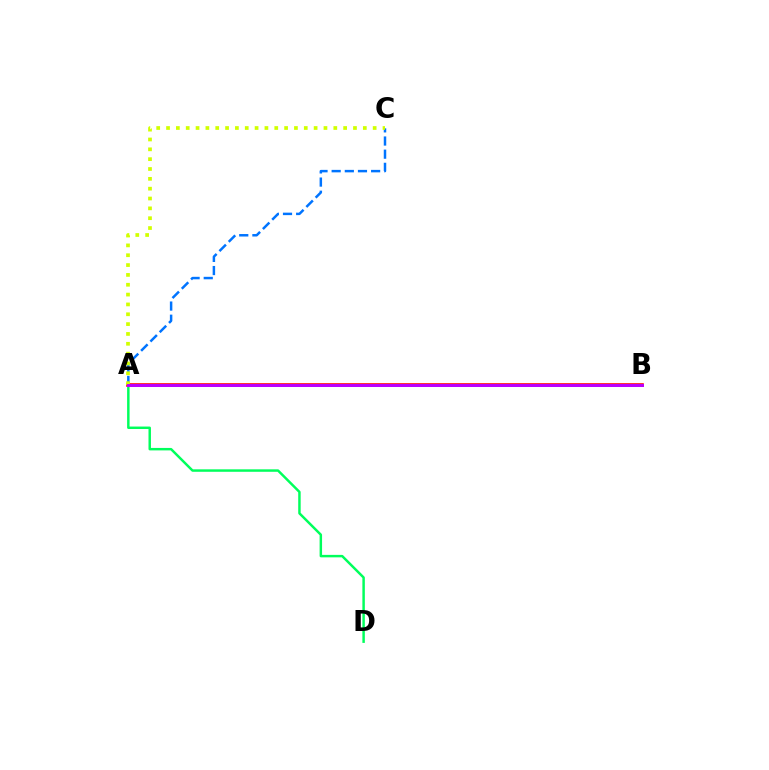{('A', 'D'): [{'color': '#00ff5c', 'line_style': 'solid', 'thickness': 1.77}], ('A', 'B'): [{'color': '#ff0000', 'line_style': 'solid', 'thickness': 2.59}, {'color': '#b900ff', 'line_style': 'solid', 'thickness': 2.14}], ('A', 'C'): [{'color': '#0074ff', 'line_style': 'dashed', 'thickness': 1.79}, {'color': '#d1ff00', 'line_style': 'dotted', 'thickness': 2.67}]}